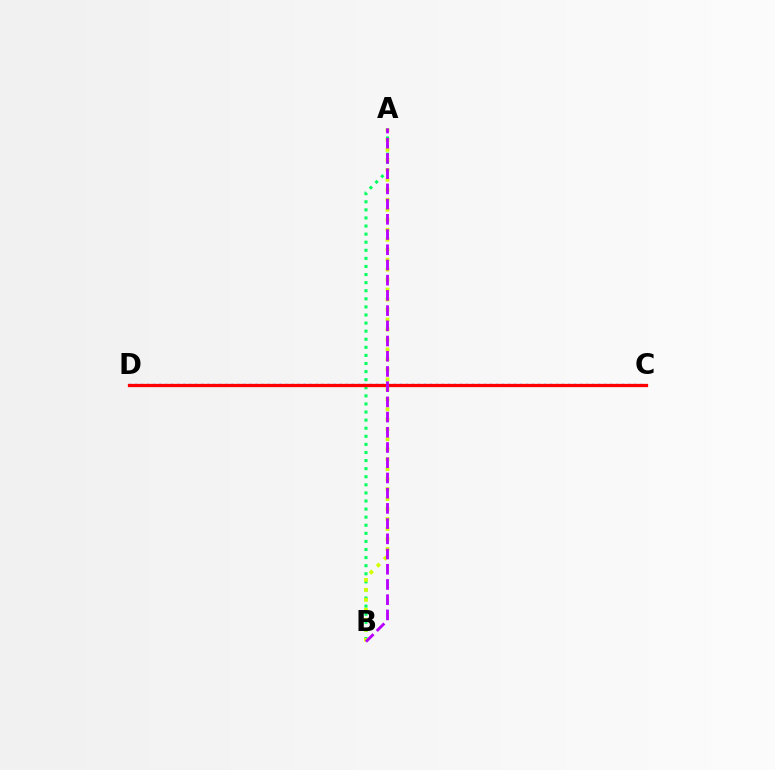{('A', 'B'): [{'color': '#00ff5c', 'line_style': 'dotted', 'thickness': 2.2}, {'color': '#d1ff00', 'line_style': 'dotted', 'thickness': 2.71}, {'color': '#b900ff', 'line_style': 'dashed', 'thickness': 2.07}], ('C', 'D'): [{'color': '#0074ff', 'line_style': 'dotted', 'thickness': 1.63}, {'color': '#ff0000', 'line_style': 'solid', 'thickness': 2.35}]}